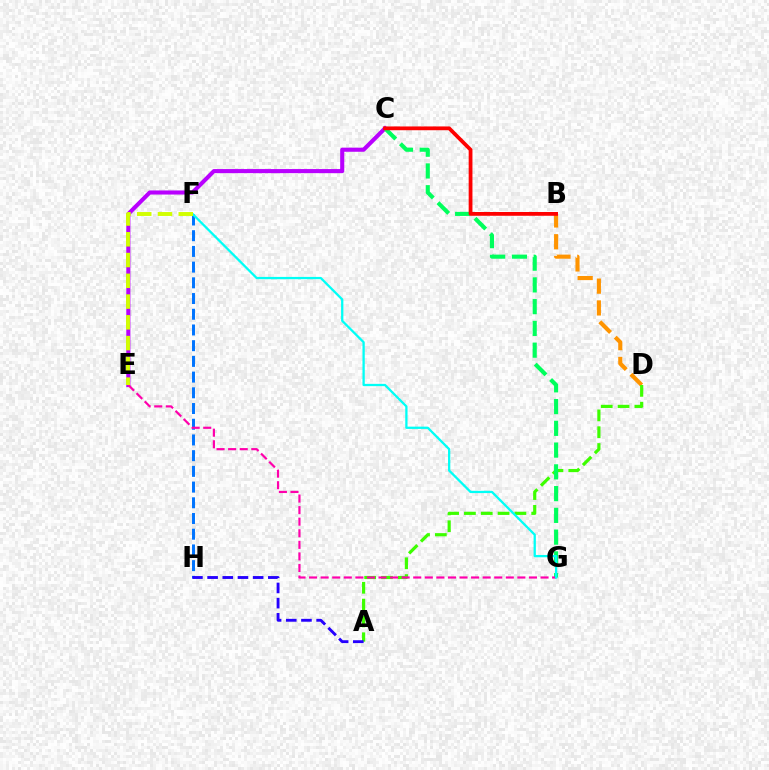{('B', 'D'): [{'color': '#ff9400', 'line_style': 'dashed', 'thickness': 2.96}], ('A', 'D'): [{'color': '#3dff00', 'line_style': 'dashed', 'thickness': 2.29}], ('C', 'E'): [{'color': '#b900ff', 'line_style': 'solid', 'thickness': 2.94}], ('C', 'G'): [{'color': '#00ff5c', 'line_style': 'dashed', 'thickness': 2.96}], ('F', 'H'): [{'color': '#0074ff', 'line_style': 'dashed', 'thickness': 2.13}], ('E', 'G'): [{'color': '#ff00ac', 'line_style': 'dashed', 'thickness': 1.57}], ('B', 'C'): [{'color': '#ff0000', 'line_style': 'solid', 'thickness': 2.72}], ('A', 'H'): [{'color': '#2500ff', 'line_style': 'dashed', 'thickness': 2.06}], ('F', 'G'): [{'color': '#00fff6', 'line_style': 'solid', 'thickness': 1.64}], ('E', 'F'): [{'color': '#d1ff00', 'line_style': 'dashed', 'thickness': 2.82}]}